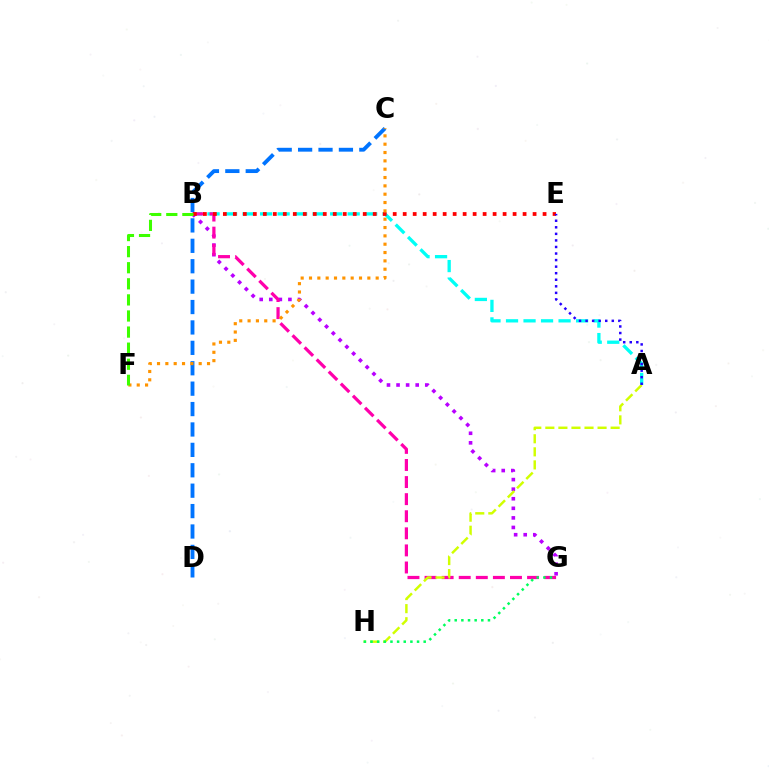{('B', 'G'): [{'color': '#b900ff', 'line_style': 'dotted', 'thickness': 2.6}, {'color': '#ff00ac', 'line_style': 'dashed', 'thickness': 2.32}], ('A', 'B'): [{'color': '#00fff6', 'line_style': 'dashed', 'thickness': 2.38}], ('C', 'D'): [{'color': '#0074ff', 'line_style': 'dashed', 'thickness': 2.77}], ('B', 'E'): [{'color': '#ff0000', 'line_style': 'dotted', 'thickness': 2.71}], ('A', 'H'): [{'color': '#d1ff00', 'line_style': 'dashed', 'thickness': 1.77}], ('A', 'E'): [{'color': '#2500ff', 'line_style': 'dotted', 'thickness': 1.78}], ('G', 'H'): [{'color': '#00ff5c', 'line_style': 'dotted', 'thickness': 1.81}], ('C', 'F'): [{'color': '#ff9400', 'line_style': 'dotted', 'thickness': 2.26}], ('B', 'F'): [{'color': '#3dff00', 'line_style': 'dashed', 'thickness': 2.19}]}